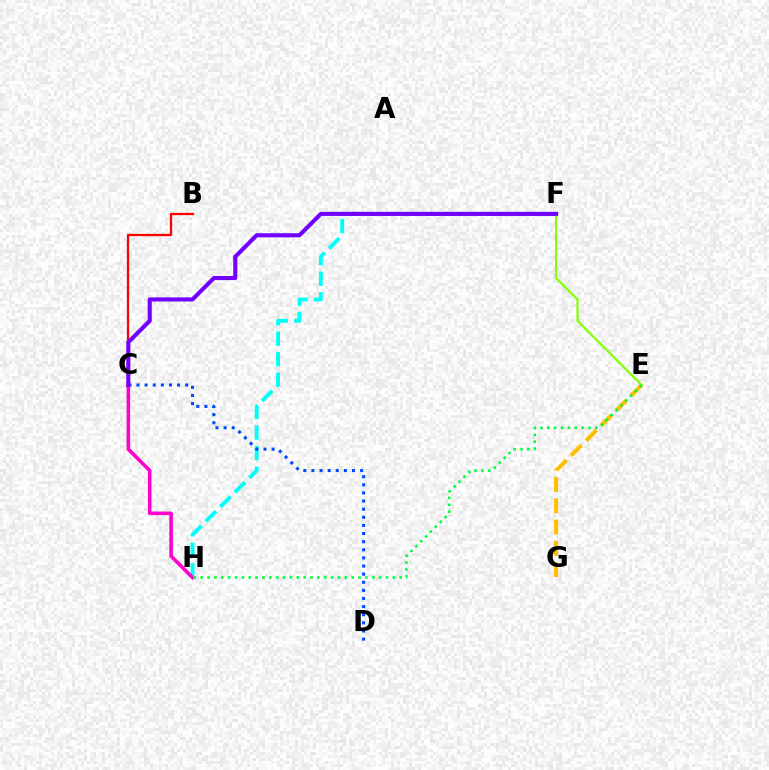{('F', 'H'): [{'color': '#00fff6', 'line_style': 'dashed', 'thickness': 2.79}], ('E', 'F'): [{'color': '#84ff00', 'line_style': 'solid', 'thickness': 1.57}], ('C', 'D'): [{'color': '#004bff', 'line_style': 'dotted', 'thickness': 2.21}], ('B', 'C'): [{'color': '#ff0000', 'line_style': 'solid', 'thickness': 1.63}], ('C', 'H'): [{'color': '#ff00cf', 'line_style': 'solid', 'thickness': 2.56}], ('C', 'F'): [{'color': '#7200ff', 'line_style': 'solid', 'thickness': 2.94}], ('E', 'G'): [{'color': '#ffbd00', 'line_style': 'dashed', 'thickness': 2.89}], ('E', 'H'): [{'color': '#00ff39', 'line_style': 'dotted', 'thickness': 1.87}]}